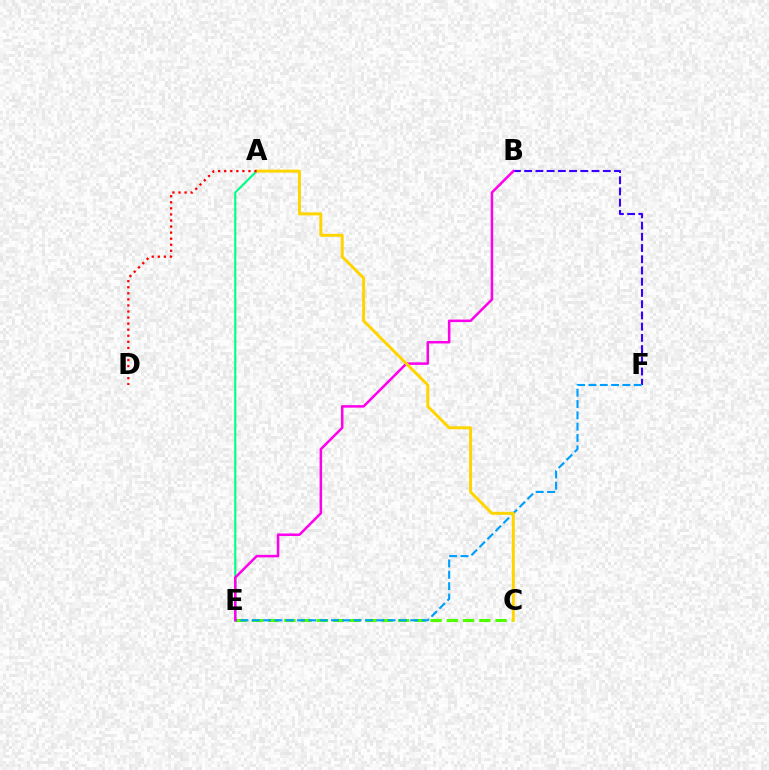{('B', 'F'): [{'color': '#3700ff', 'line_style': 'dashed', 'thickness': 1.53}], ('A', 'E'): [{'color': '#00ff86', 'line_style': 'solid', 'thickness': 1.53}], ('C', 'E'): [{'color': '#4fff00', 'line_style': 'dashed', 'thickness': 2.21}], ('E', 'F'): [{'color': '#009eff', 'line_style': 'dashed', 'thickness': 1.54}], ('B', 'E'): [{'color': '#ff00ed', 'line_style': 'solid', 'thickness': 1.81}], ('A', 'C'): [{'color': '#ffd500', 'line_style': 'solid', 'thickness': 2.14}], ('A', 'D'): [{'color': '#ff0000', 'line_style': 'dotted', 'thickness': 1.65}]}